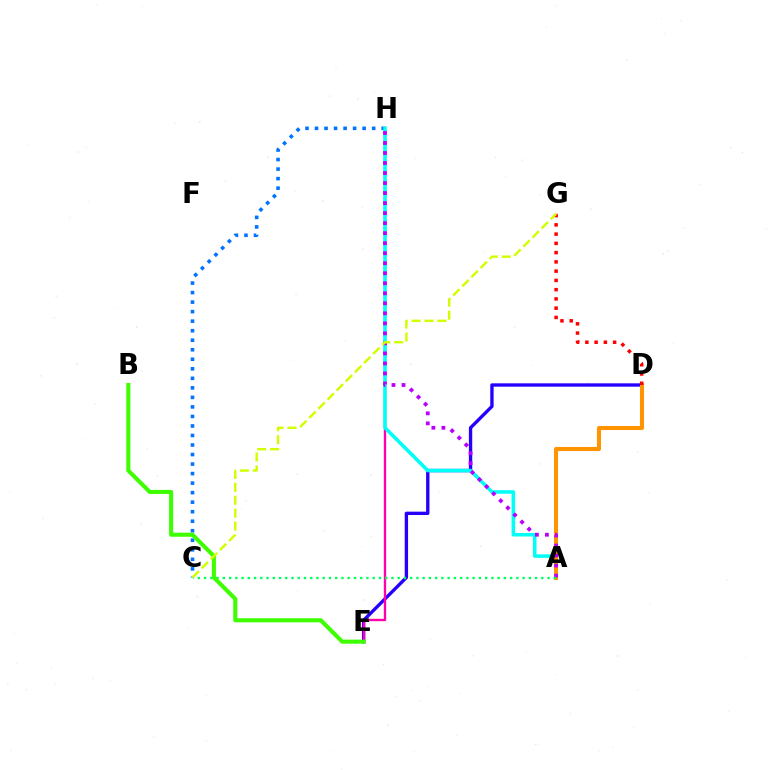{('D', 'E'): [{'color': '#2500ff', 'line_style': 'solid', 'thickness': 2.41}], ('E', 'H'): [{'color': '#ff00ac', 'line_style': 'solid', 'thickness': 1.69}], ('C', 'H'): [{'color': '#0074ff', 'line_style': 'dotted', 'thickness': 2.59}], ('A', 'H'): [{'color': '#00fff6', 'line_style': 'solid', 'thickness': 2.55}, {'color': '#b900ff', 'line_style': 'dotted', 'thickness': 2.72}], ('A', 'D'): [{'color': '#ff9400', 'line_style': 'solid', 'thickness': 2.92}], ('A', 'C'): [{'color': '#00ff5c', 'line_style': 'dotted', 'thickness': 1.7}], ('D', 'G'): [{'color': '#ff0000', 'line_style': 'dotted', 'thickness': 2.52}], ('B', 'E'): [{'color': '#3dff00', 'line_style': 'solid', 'thickness': 2.93}], ('C', 'G'): [{'color': '#d1ff00', 'line_style': 'dashed', 'thickness': 1.76}]}